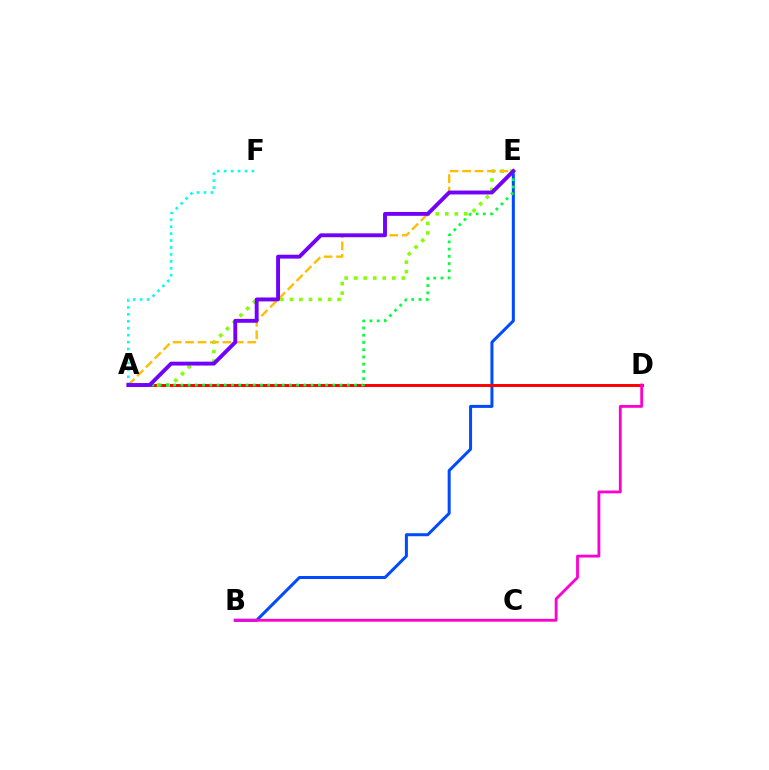{('B', 'E'): [{'color': '#004bff', 'line_style': 'solid', 'thickness': 2.17}], ('A', 'D'): [{'color': '#ff0000', 'line_style': 'solid', 'thickness': 2.12}], ('A', 'E'): [{'color': '#84ff00', 'line_style': 'dotted', 'thickness': 2.58}, {'color': '#00ff39', 'line_style': 'dotted', 'thickness': 1.97}, {'color': '#ffbd00', 'line_style': 'dashed', 'thickness': 1.69}, {'color': '#7200ff', 'line_style': 'solid', 'thickness': 2.79}], ('A', 'F'): [{'color': '#00fff6', 'line_style': 'dotted', 'thickness': 1.88}], ('B', 'D'): [{'color': '#ff00cf', 'line_style': 'solid', 'thickness': 2.03}]}